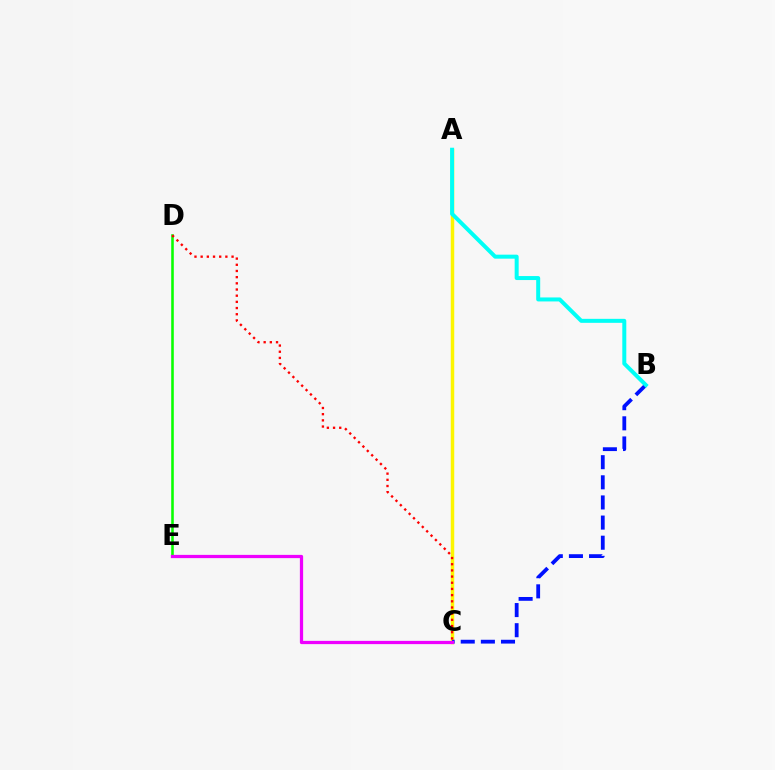{('D', 'E'): [{'color': '#08ff00', 'line_style': 'solid', 'thickness': 1.86}], ('A', 'C'): [{'color': '#fcf500', 'line_style': 'solid', 'thickness': 2.5}], ('B', 'C'): [{'color': '#0010ff', 'line_style': 'dashed', 'thickness': 2.73}], ('A', 'B'): [{'color': '#00fff6', 'line_style': 'solid', 'thickness': 2.88}], ('C', 'D'): [{'color': '#ff0000', 'line_style': 'dotted', 'thickness': 1.68}], ('C', 'E'): [{'color': '#ee00ff', 'line_style': 'solid', 'thickness': 2.34}]}